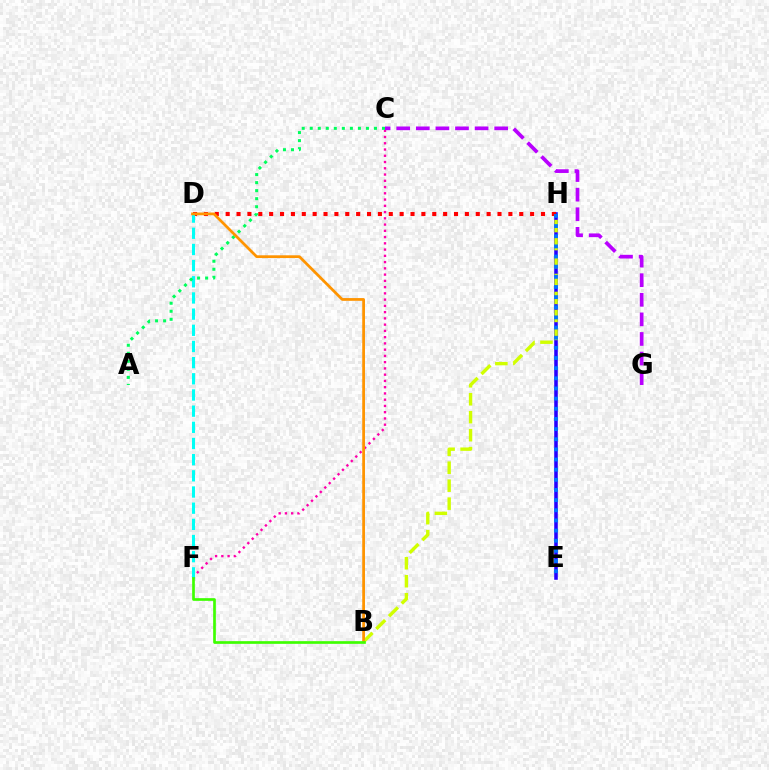{('E', 'H'): [{'color': '#2500ff', 'line_style': 'solid', 'thickness': 2.56}, {'color': '#0074ff', 'line_style': 'dotted', 'thickness': 2.76}], ('B', 'H'): [{'color': '#d1ff00', 'line_style': 'dashed', 'thickness': 2.44}], ('D', 'H'): [{'color': '#ff0000', 'line_style': 'dotted', 'thickness': 2.95}], ('C', 'F'): [{'color': '#ff00ac', 'line_style': 'dotted', 'thickness': 1.7}], ('D', 'F'): [{'color': '#00fff6', 'line_style': 'dashed', 'thickness': 2.2}], ('A', 'C'): [{'color': '#00ff5c', 'line_style': 'dotted', 'thickness': 2.18}], ('B', 'D'): [{'color': '#ff9400', 'line_style': 'solid', 'thickness': 1.98}], ('B', 'F'): [{'color': '#3dff00', 'line_style': 'solid', 'thickness': 1.93}], ('C', 'G'): [{'color': '#b900ff', 'line_style': 'dashed', 'thickness': 2.66}]}